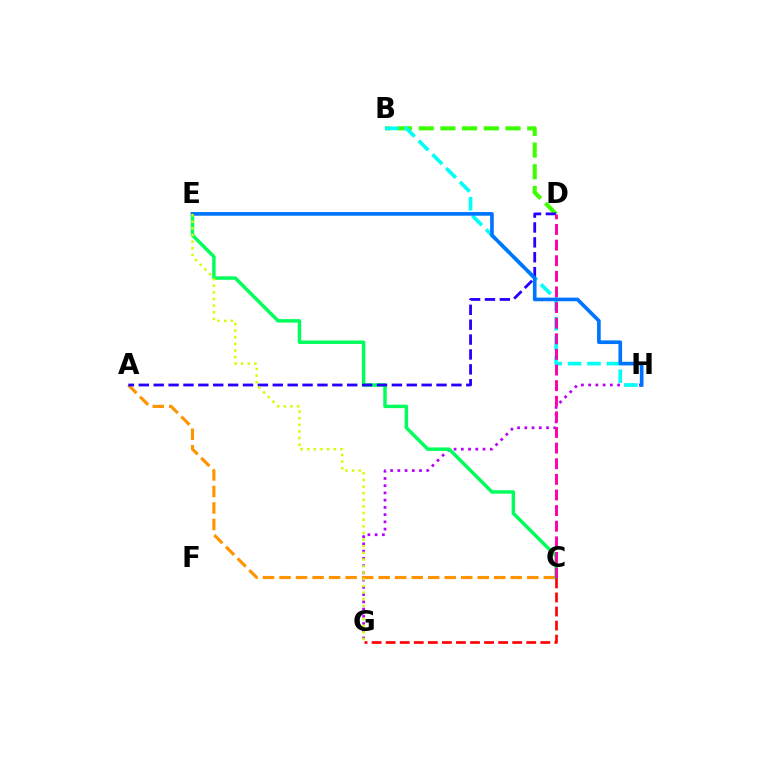{('A', 'C'): [{'color': '#ff9400', 'line_style': 'dashed', 'thickness': 2.24}], ('G', 'H'): [{'color': '#b900ff', 'line_style': 'dotted', 'thickness': 1.97}], ('B', 'D'): [{'color': '#3dff00', 'line_style': 'dashed', 'thickness': 2.95}], ('B', 'H'): [{'color': '#00fff6', 'line_style': 'dashed', 'thickness': 2.64}], ('C', 'E'): [{'color': '#00ff5c', 'line_style': 'solid', 'thickness': 2.49}], ('A', 'D'): [{'color': '#2500ff', 'line_style': 'dashed', 'thickness': 2.02}], ('C', 'D'): [{'color': '#ff00ac', 'line_style': 'dashed', 'thickness': 2.12}], ('E', 'H'): [{'color': '#0074ff', 'line_style': 'solid', 'thickness': 2.63}], ('E', 'G'): [{'color': '#d1ff00', 'line_style': 'dotted', 'thickness': 1.8}], ('C', 'G'): [{'color': '#ff0000', 'line_style': 'dashed', 'thickness': 1.91}]}